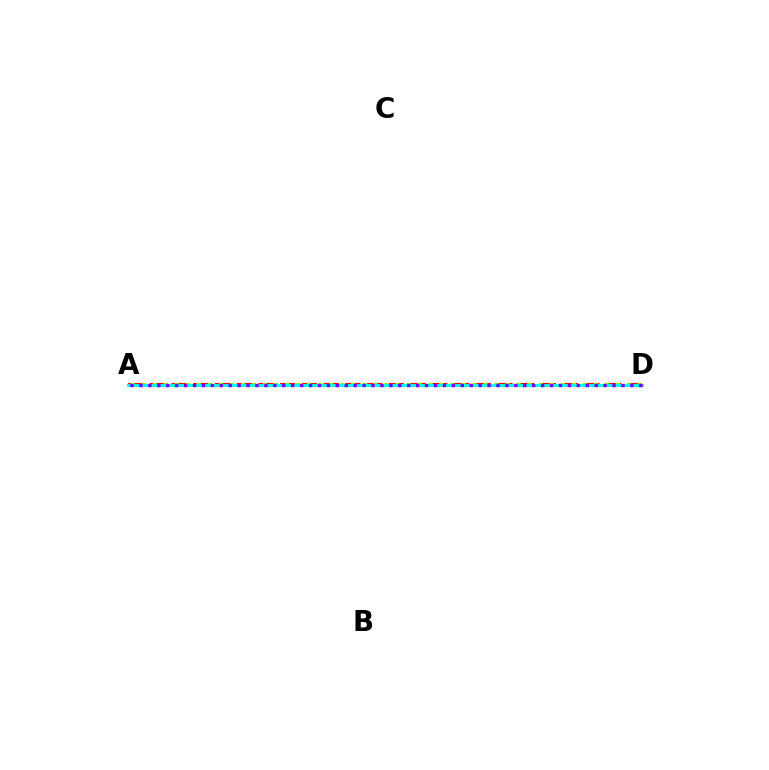{('A', 'D'): [{'color': '#ff0000', 'line_style': 'dashed', 'thickness': 2.95}, {'color': '#84ff00', 'line_style': 'dotted', 'thickness': 3.0}, {'color': '#00fff6', 'line_style': 'solid', 'thickness': 2.04}, {'color': '#7200ff', 'line_style': 'dotted', 'thickness': 2.43}]}